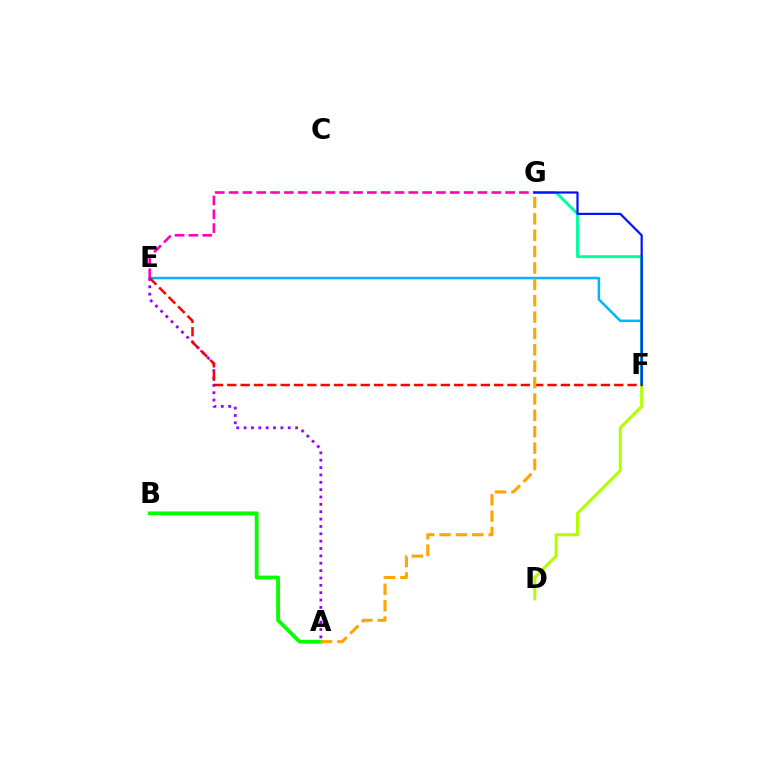{('E', 'F'): [{'color': '#00b5ff', 'line_style': 'solid', 'thickness': 1.82}, {'color': '#ff0000', 'line_style': 'dashed', 'thickness': 1.81}], ('A', 'E'): [{'color': '#9b00ff', 'line_style': 'dotted', 'thickness': 2.0}], ('F', 'G'): [{'color': '#00ff9d', 'line_style': 'solid', 'thickness': 2.09}, {'color': '#0010ff', 'line_style': 'solid', 'thickness': 1.57}], ('A', 'B'): [{'color': '#08ff00', 'line_style': 'solid', 'thickness': 2.73}], ('D', 'F'): [{'color': '#b3ff00', 'line_style': 'solid', 'thickness': 2.19}], ('A', 'G'): [{'color': '#ffa500', 'line_style': 'dashed', 'thickness': 2.22}], ('E', 'G'): [{'color': '#ff00bd', 'line_style': 'dashed', 'thickness': 1.88}]}